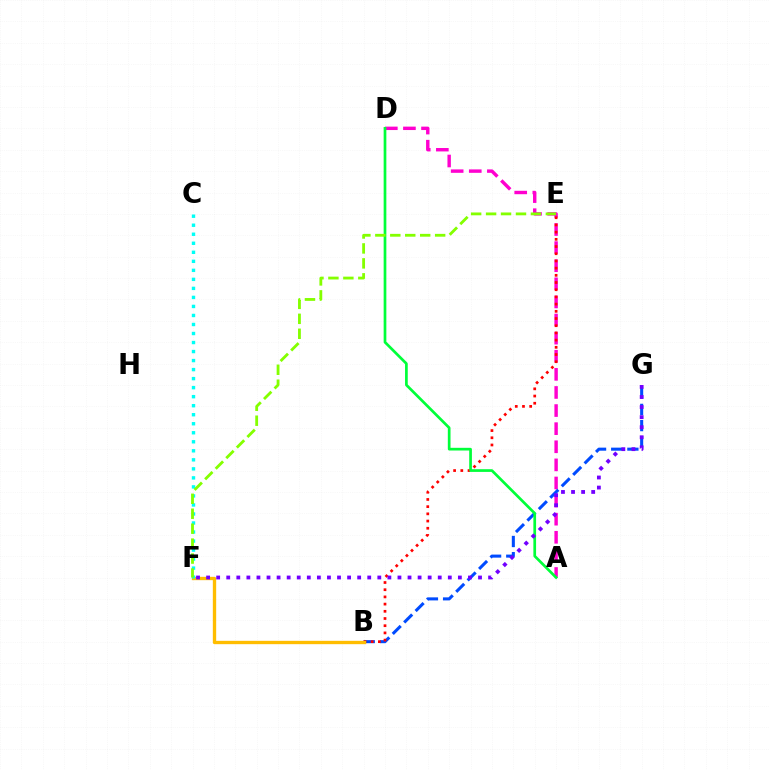{('A', 'D'): [{'color': '#ff00cf', 'line_style': 'dashed', 'thickness': 2.46}, {'color': '#00ff39', 'line_style': 'solid', 'thickness': 1.95}], ('B', 'G'): [{'color': '#004bff', 'line_style': 'dashed', 'thickness': 2.2}], ('B', 'E'): [{'color': '#ff0000', 'line_style': 'dotted', 'thickness': 1.96}], ('B', 'F'): [{'color': '#ffbd00', 'line_style': 'solid', 'thickness': 2.4}], ('F', 'G'): [{'color': '#7200ff', 'line_style': 'dotted', 'thickness': 2.74}], ('C', 'F'): [{'color': '#00fff6', 'line_style': 'dotted', 'thickness': 2.45}], ('E', 'F'): [{'color': '#84ff00', 'line_style': 'dashed', 'thickness': 2.03}]}